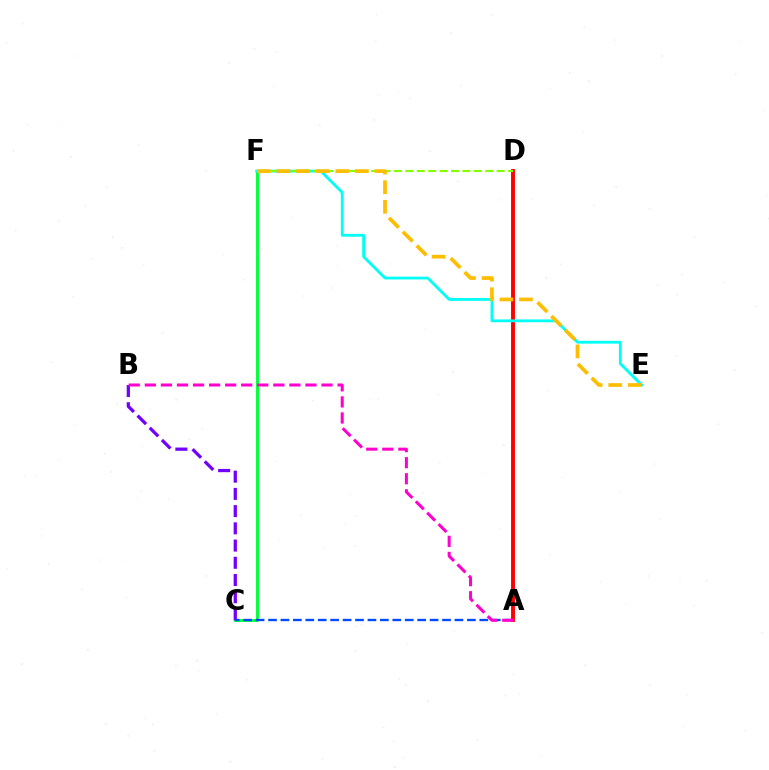{('C', 'F'): [{'color': '#00ff39', 'line_style': 'solid', 'thickness': 2.08}], ('B', 'C'): [{'color': '#7200ff', 'line_style': 'dashed', 'thickness': 2.34}], ('A', 'C'): [{'color': '#004bff', 'line_style': 'dashed', 'thickness': 1.69}], ('A', 'D'): [{'color': '#ff0000', 'line_style': 'solid', 'thickness': 2.79}], ('E', 'F'): [{'color': '#00fff6', 'line_style': 'solid', 'thickness': 2.02}, {'color': '#ffbd00', 'line_style': 'dashed', 'thickness': 2.66}], ('D', 'F'): [{'color': '#84ff00', 'line_style': 'dashed', 'thickness': 1.55}], ('A', 'B'): [{'color': '#ff00cf', 'line_style': 'dashed', 'thickness': 2.18}]}